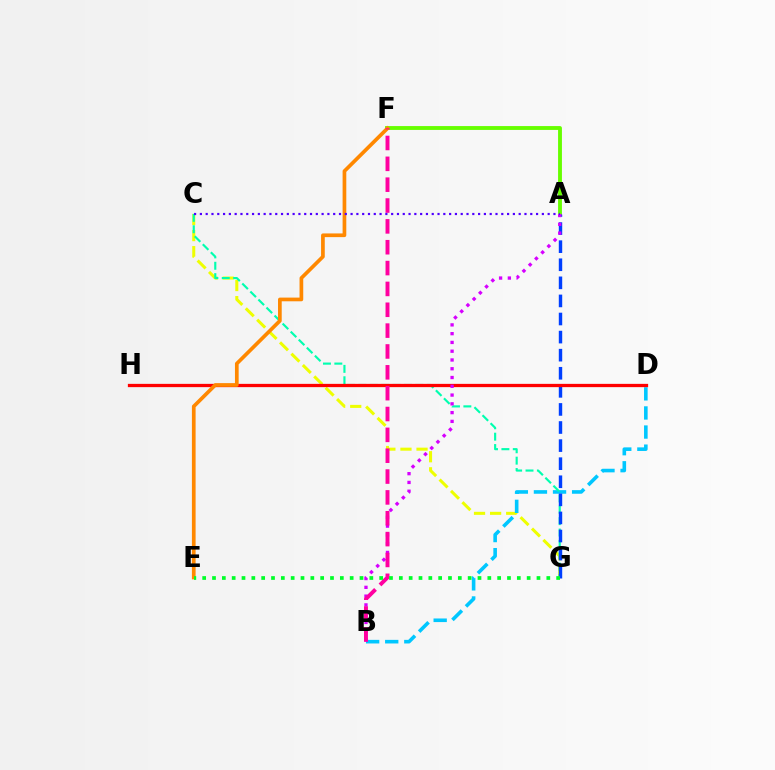{('C', 'G'): [{'color': '#eeff00', 'line_style': 'dashed', 'thickness': 2.19}, {'color': '#00ffaf', 'line_style': 'dashed', 'thickness': 1.55}], ('A', 'F'): [{'color': '#66ff00', 'line_style': 'solid', 'thickness': 2.78}], ('B', 'D'): [{'color': '#00c7ff', 'line_style': 'dashed', 'thickness': 2.59}], ('A', 'G'): [{'color': '#003fff', 'line_style': 'dashed', 'thickness': 2.46}], ('D', 'H'): [{'color': '#ff0000', 'line_style': 'solid', 'thickness': 2.36}], ('E', 'F'): [{'color': '#ff8800', 'line_style': 'solid', 'thickness': 2.66}], ('A', 'B'): [{'color': '#d600ff', 'line_style': 'dotted', 'thickness': 2.38}], ('B', 'F'): [{'color': '#ff00a0', 'line_style': 'dashed', 'thickness': 2.83}], ('A', 'C'): [{'color': '#4f00ff', 'line_style': 'dotted', 'thickness': 1.57}], ('E', 'G'): [{'color': '#00ff27', 'line_style': 'dotted', 'thickness': 2.67}]}